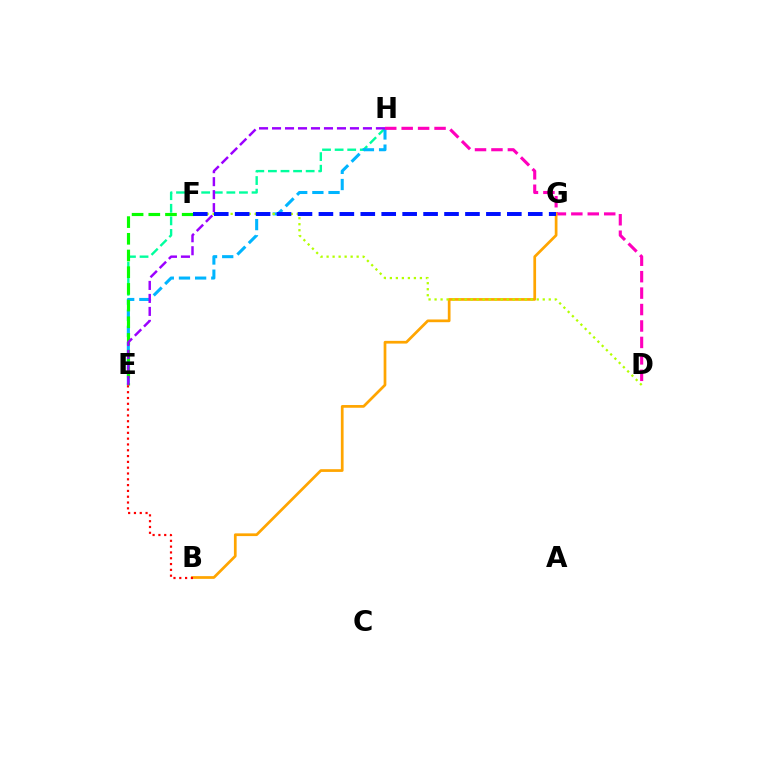{('E', 'H'): [{'color': '#00ff9d', 'line_style': 'dashed', 'thickness': 1.71}, {'color': '#00b5ff', 'line_style': 'dashed', 'thickness': 2.2}, {'color': '#9b00ff', 'line_style': 'dashed', 'thickness': 1.76}], ('E', 'F'): [{'color': '#08ff00', 'line_style': 'dashed', 'thickness': 2.27}], ('D', 'H'): [{'color': '#ff00bd', 'line_style': 'dashed', 'thickness': 2.23}], ('B', 'G'): [{'color': '#ffa500', 'line_style': 'solid', 'thickness': 1.96}], ('D', 'F'): [{'color': '#b3ff00', 'line_style': 'dotted', 'thickness': 1.63}], ('F', 'G'): [{'color': '#0010ff', 'line_style': 'dashed', 'thickness': 2.84}], ('B', 'E'): [{'color': '#ff0000', 'line_style': 'dotted', 'thickness': 1.58}]}